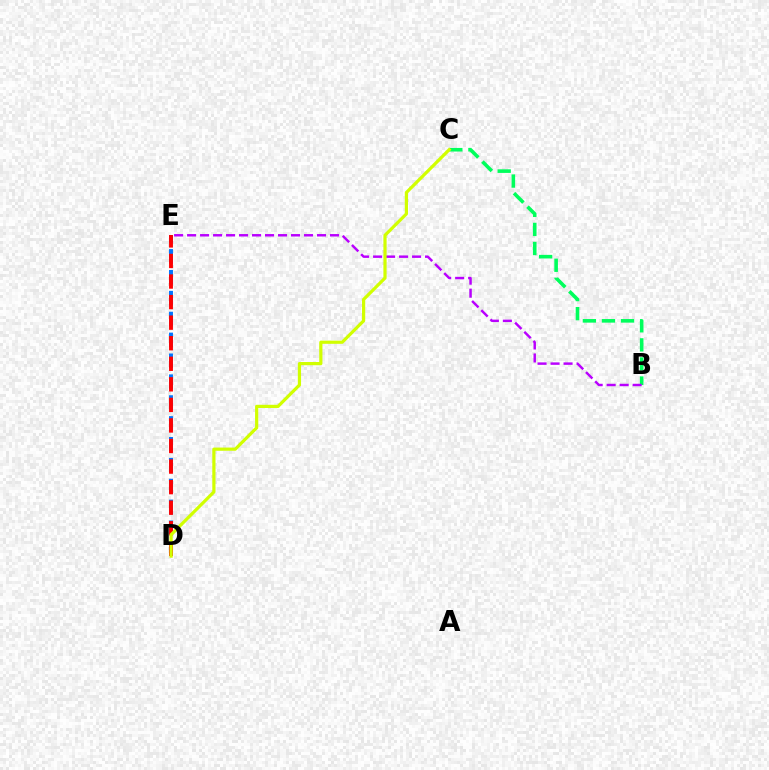{('B', 'C'): [{'color': '#00ff5c', 'line_style': 'dashed', 'thickness': 2.59}], ('D', 'E'): [{'color': '#0074ff', 'line_style': 'dashed', 'thickness': 2.84}, {'color': '#ff0000', 'line_style': 'dashed', 'thickness': 2.79}], ('B', 'E'): [{'color': '#b900ff', 'line_style': 'dashed', 'thickness': 1.76}], ('C', 'D'): [{'color': '#d1ff00', 'line_style': 'solid', 'thickness': 2.3}]}